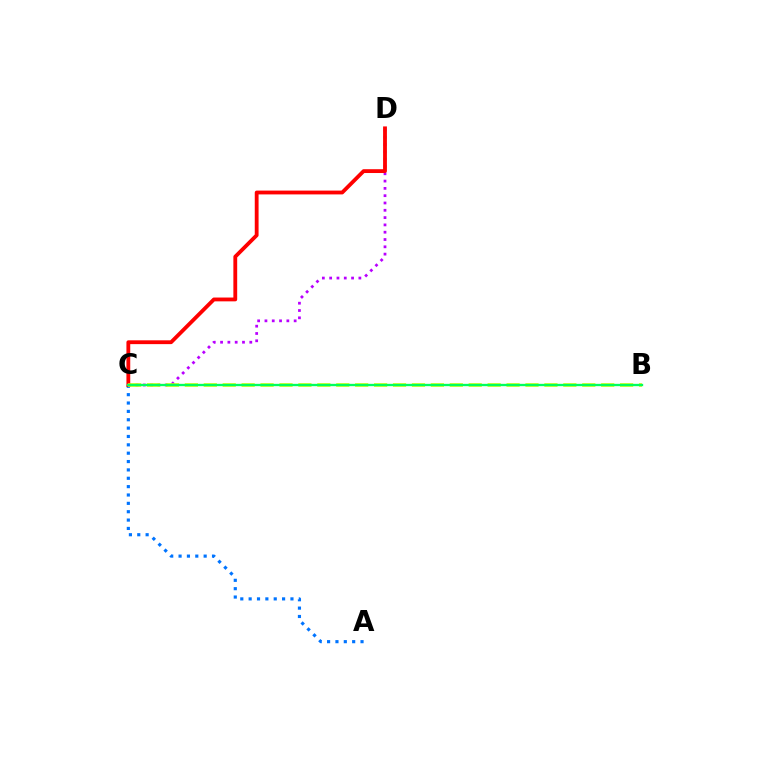{('A', 'C'): [{'color': '#0074ff', 'line_style': 'dotted', 'thickness': 2.27}], ('C', 'D'): [{'color': '#b900ff', 'line_style': 'dotted', 'thickness': 1.98}, {'color': '#ff0000', 'line_style': 'solid', 'thickness': 2.75}], ('B', 'C'): [{'color': '#d1ff00', 'line_style': 'dashed', 'thickness': 2.57}, {'color': '#00ff5c', 'line_style': 'solid', 'thickness': 1.68}]}